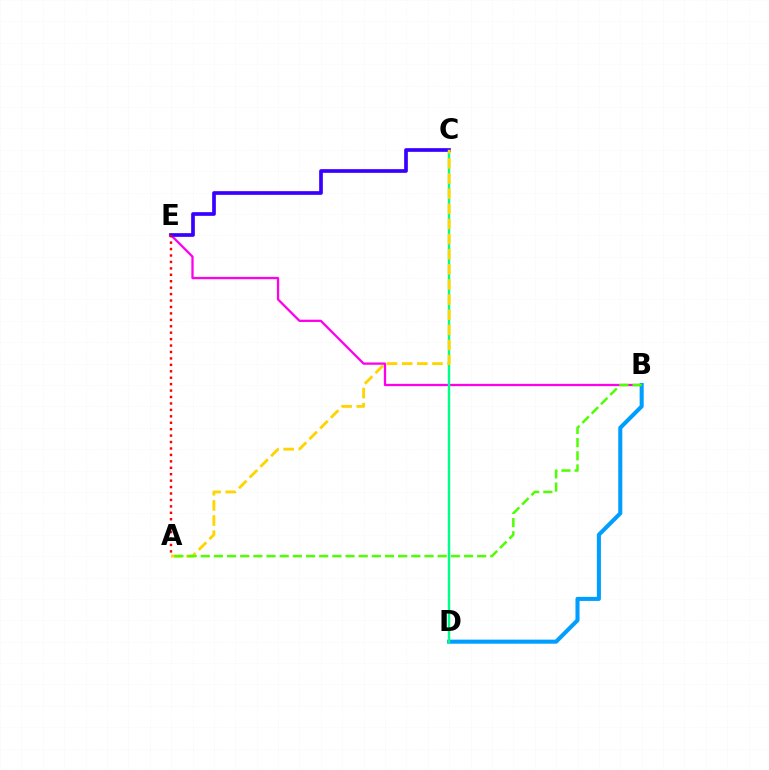{('B', 'E'): [{'color': '#ff00ed', 'line_style': 'solid', 'thickness': 1.65}], ('B', 'D'): [{'color': '#009eff', 'line_style': 'solid', 'thickness': 2.93}], ('C', 'D'): [{'color': '#00ff86', 'line_style': 'solid', 'thickness': 1.74}], ('C', 'E'): [{'color': '#3700ff', 'line_style': 'solid', 'thickness': 2.65}], ('A', 'E'): [{'color': '#ff0000', 'line_style': 'dotted', 'thickness': 1.75}], ('A', 'C'): [{'color': '#ffd500', 'line_style': 'dashed', 'thickness': 2.06}], ('A', 'B'): [{'color': '#4fff00', 'line_style': 'dashed', 'thickness': 1.79}]}